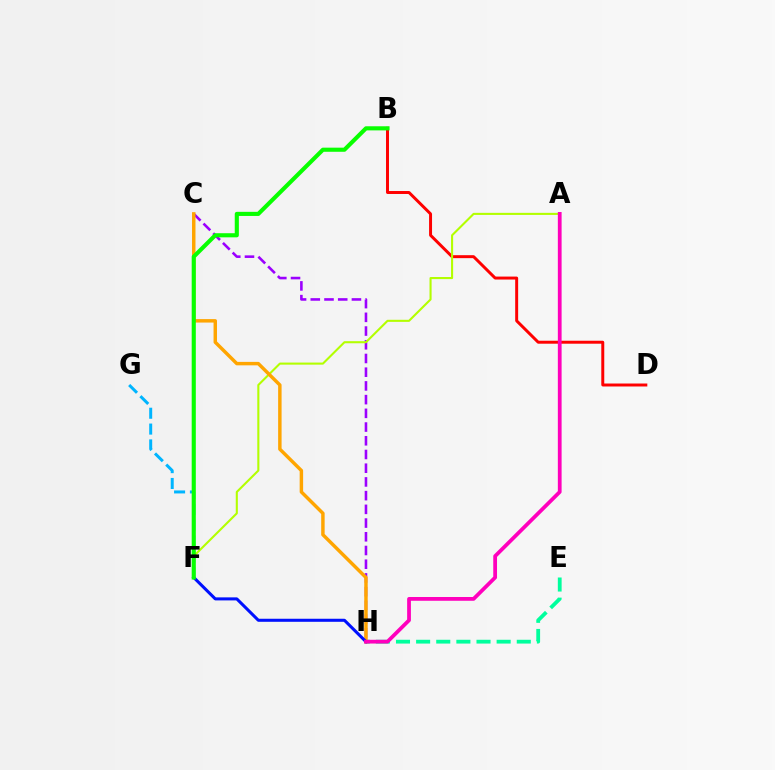{('F', 'G'): [{'color': '#00b5ff', 'line_style': 'dashed', 'thickness': 2.15}], ('B', 'D'): [{'color': '#ff0000', 'line_style': 'solid', 'thickness': 2.14}], ('E', 'H'): [{'color': '#00ff9d', 'line_style': 'dashed', 'thickness': 2.73}], ('C', 'H'): [{'color': '#9b00ff', 'line_style': 'dashed', 'thickness': 1.86}, {'color': '#ffa500', 'line_style': 'solid', 'thickness': 2.49}], ('A', 'F'): [{'color': '#b3ff00', 'line_style': 'solid', 'thickness': 1.5}], ('F', 'H'): [{'color': '#0010ff', 'line_style': 'solid', 'thickness': 2.19}], ('B', 'F'): [{'color': '#08ff00', 'line_style': 'solid', 'thickness': 2.96}], ('A', 'H'): [{'color': '#ff00bd', 'line_style': 'solid', 'thickness': 2.71}]}